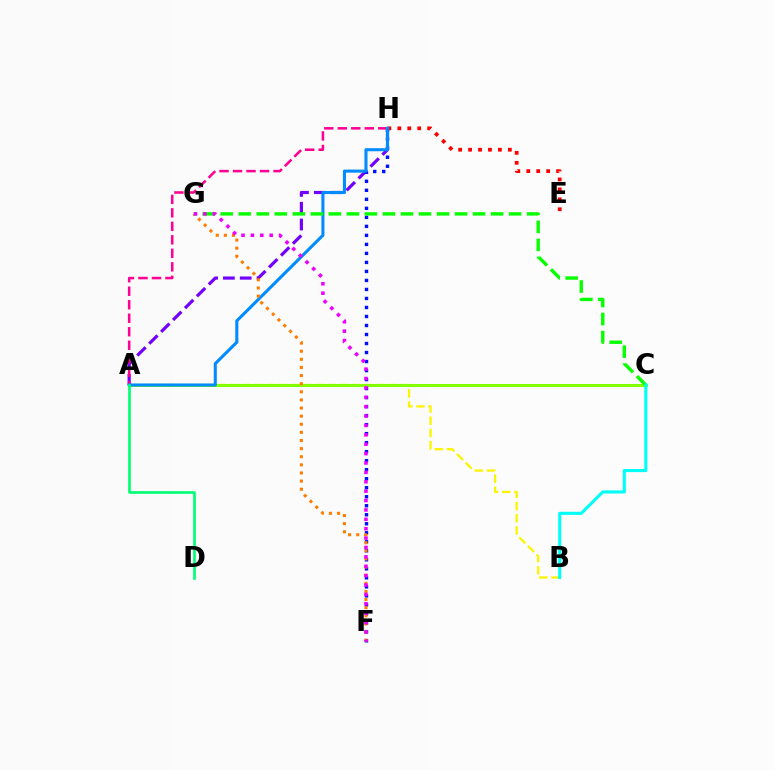{('A', 'B'): [{'color': '#fcf500', 'line_style': 'dashed', 'thickness': 1.66}], ('A', 'C'): [{'color': '#84ff00', 'line_style': 'solid', 'thickness': 2.18}], ('A', 'H'): [{'color': '#7200ff', 'line_style': 'dashed', 'thickness': 2.28}, {'color': '#ff0094', 'line_style': 'dashed', 'thickness': 1.83}, {'color': '#008cff', 'line_style': 'solid', 'thickness': 2.21}], ('F', 'H'): [{'color': '#0010ff', 'line_style': 'dotted', 'thickness': 2.45}], ('E', 'H'): [{'color': '#ff0000', 'line_style': 'dotted', 'thickness': 2.7}], ('A', 'D'): [{'color': '#00ff74', 'line_style': 'solid', 'thickness': 1.91}], ('C', 'G'): [{'color': '#08ff00', 'line_style': 'dashed', 'thickness': 2.45}], ('F', 'G'): [{'color': '#ff7c00', 'line_style': 'dotted', 'thickness': 2.21}, {'color': '#ee00ff', 'line_style': 'dotted', 'thickness': 2.55}], ('B', 'C'): [{'color': '#00fff6', 'line_style': 'solid', 'thickness': 2.22}]}